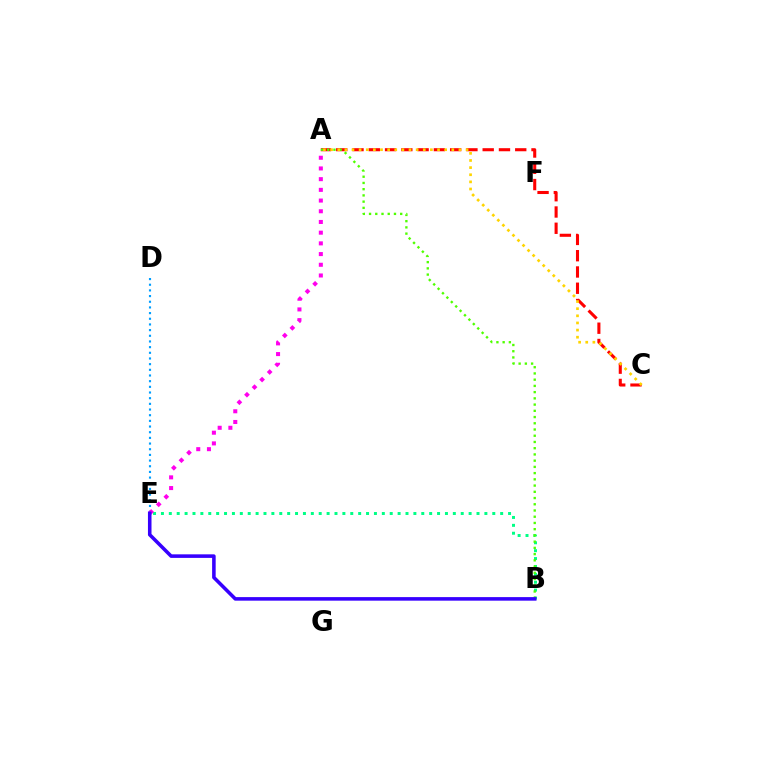{('B', 'E'): [{'color': '#00ff86', 'line_style': 'dotted', 'thickness': 2.14}, {'color': '#3700ff', 'line_style': 'solid', 'thickness': 2.56}], ('D', 'E'): [{'color': '#009eff', 'line_style': 'dotted', 'thickness': 1.54}], ('A', 'C'): [{'color': '#ff0000', 'line_style': 'dashed', 'thickness': 2.21}, {'color': '#ffd500', 'line_style': 'dotted', 'thickness': 1.94}], ('A', 'B'): [{'color': '#4fff00', 'line_style': 'dotted', 'thickness': 1.69}], ('A', 'E'): [{'color': '#ff00ed', 'line_style': 'dotted', 'thickness': 2.91}]}